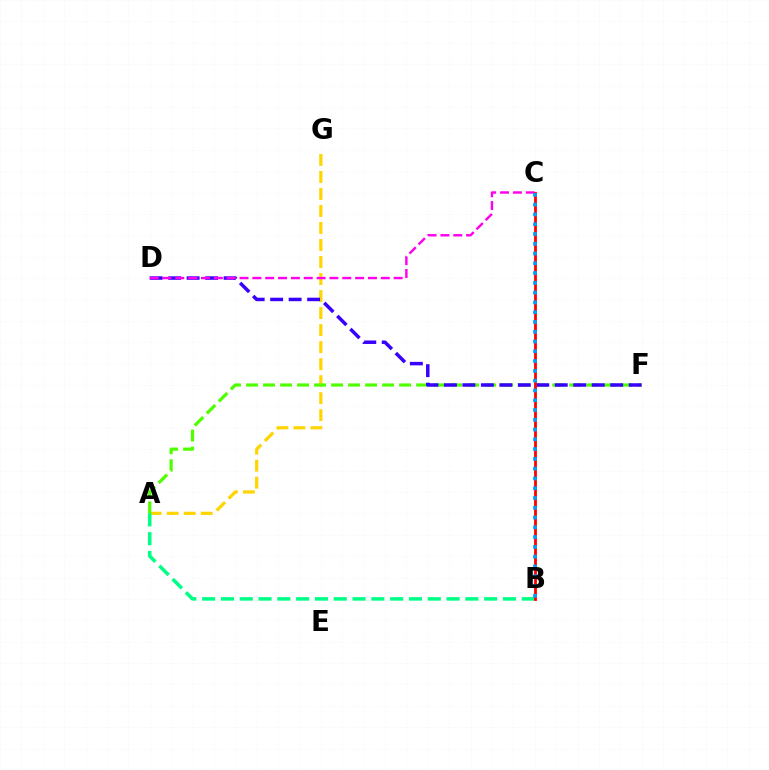{('A', 'G'): [{'color': '#ffd500', 'line_style': 'dashed', 'thickness': 2.31}], ('A', 'F'): [{'color': '#4fff00', 'line_style': 'dashed', 'thickness': 2.31}], ('A', 'B'): [{'color': '#00ff86', 'line_style': 'dashed', 'thickness': 2.55}], ('D', 'F'): [{'color': '#3700ff', 'line_style': 'dashed', 'thickness': 2.51}], ('C', 'D'): [{'color': '#ff00ed', 'line_style': 'dashed', 'thickness': 1.74}], ('B', 'C'): [{'color': '#ff0000', 'line_style': 'solid', 'thickness': 2.02}, {'color': '#009eff', 'line_style': 'dotted', 'thickness': 2.66}]}